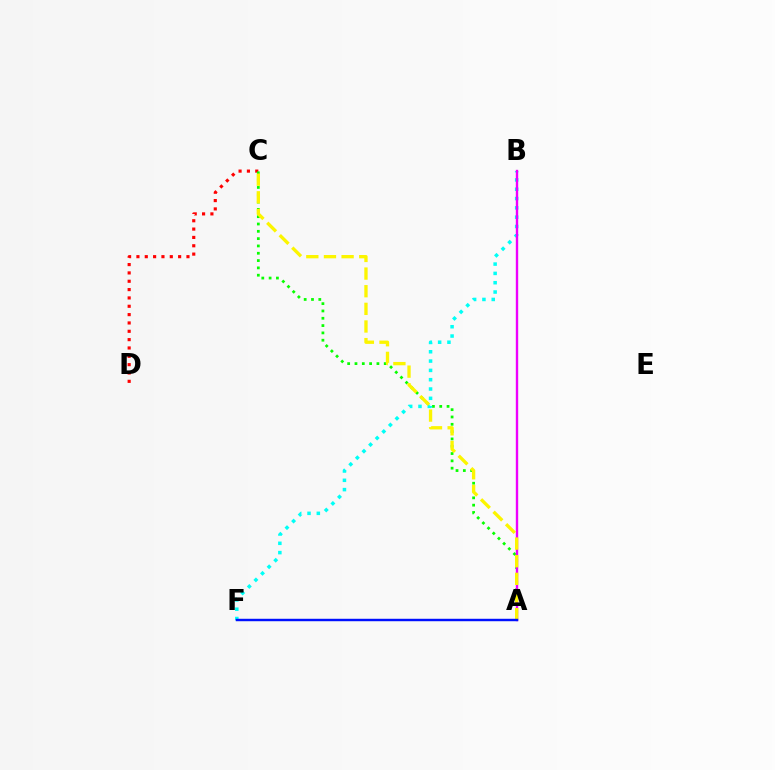{('C', 'D'): [{'color': '#ff0000', 'line_style': 'dotted', 'thickness': 2.27}], ('A', 'C'): [{'color': '#08ff00', 'line_style': 'dotted', 'thickness': 1.99}, {'color': '#fcf500', 'line_style': 'dashed', 'thickness': 2.4}], ('B', 'F'): [{'color': '#00fff6', 'line_style': 'dotted', 'thickness': 2.53}], ('A', 'B'): [{'color': '#ee00ff', 'line_style': 'solid', 'thickness': 1.71}], ('A', 'F'): [{'color': '#0010ff', 'line_style': 'solid', 'thickness': 1.75}]}